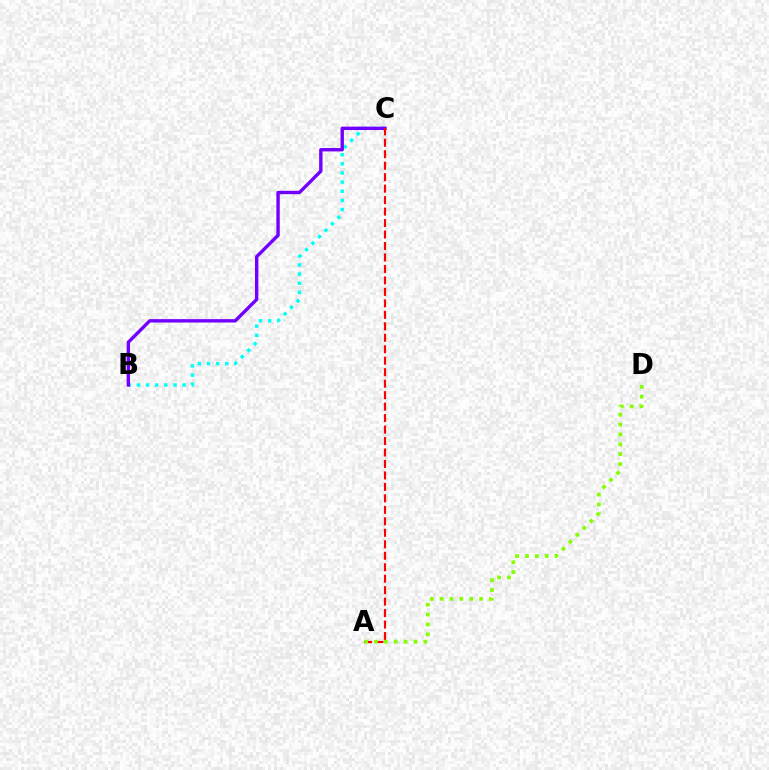{('B', 'C'): [{'color': '#00fff6', 'line_style': 'dotted', 'thickness': 2.48}, {'color': '#7200ff', 'line_style': 'solid', 'thickness': 2.44}], ('A', 'C'): [{'color': '#ff0000', 'line_style': 'dashed', 'thickness': 1.56}], ('A', 'D'): [{'color': '#84ff00', 'line_style': 'dotted', 'thickness': 2.68}]}